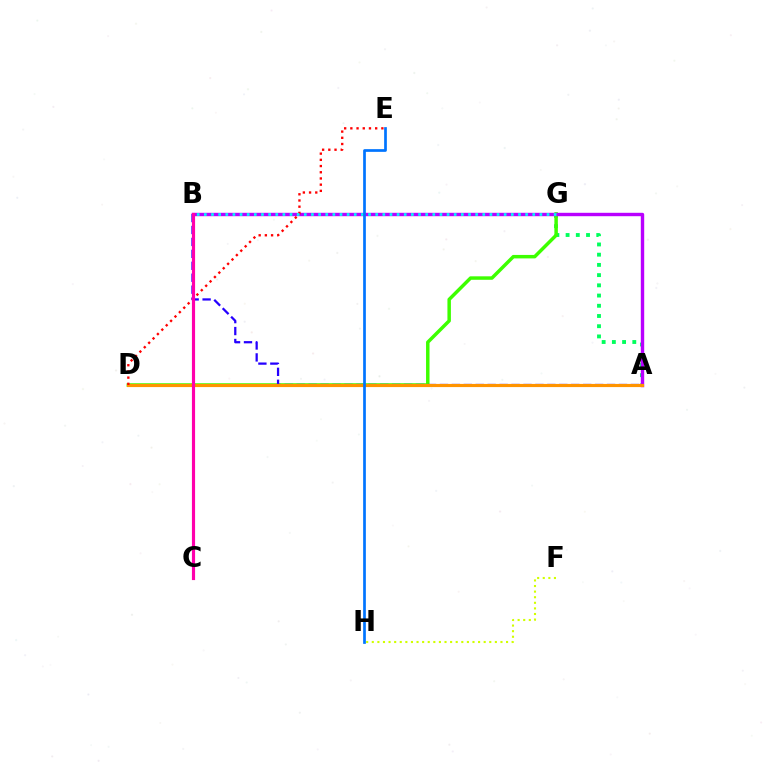{('A', 'G'): [{'color': '#00ff5c', 'line_style': 'dotted', 'thickness': 2.78}], ('D', 'G'): [{'color': '#3dff00', 'line_style': 'solid', 'thickness': 2.5}], ('A', 'B'): [{'color': '#2500ff', 'line_style': 'dashed', 'thickness': 1.62}, {'color': '#b900ff', 'line_style': 'solid', 'thickness': 2.45}], ('A', 'D'): [{'color': '#ff9400', 'line_style': 'solid', 'thickness': 2.27}], ('D', 'E'): [{'color': '#ff0000', 'line_style': 'dotted', 'thickness': 1.69}], ('B', 'G'): [{'color': '#00fff6', 'line_style': 'dotted', 'thickness': 1.94}], ('E', 'H'): [{'color': '#0074ff', 'line_style': 'solid', 'thickness': 1.95}], ('F', 'H'): [{'color': '#d1ff00', 'line_style': 'dotted', 'thickness': 1.52}], ('B', 'C'): [{'color': '#ff00ac', 'line_style': 'solid', 'thickness': 2.27}]}